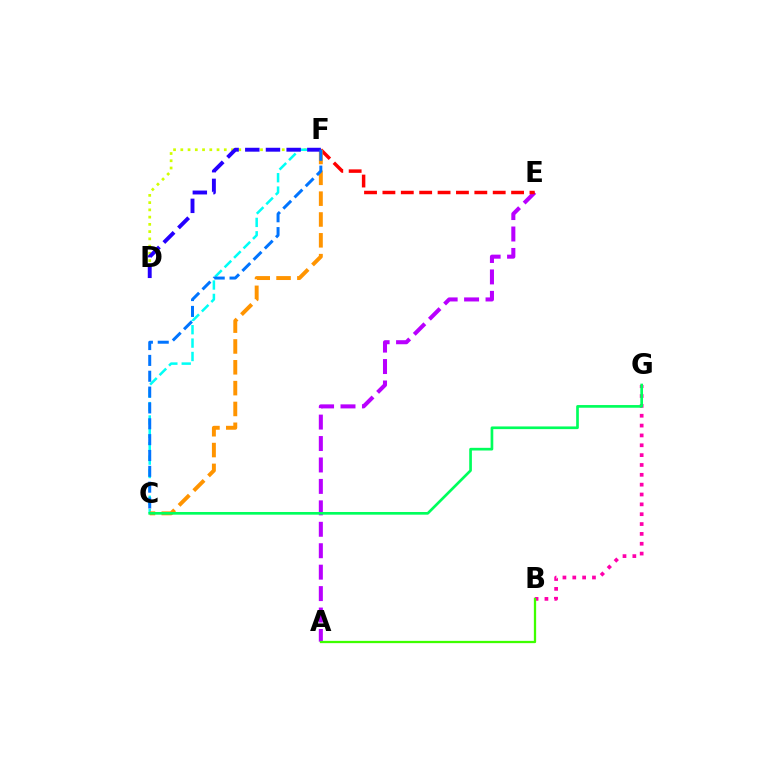{('D', 'F'): [{'color': '#d1ff00', 'line_style': 'dotted', 'thickness': 1.97}, {'color': '#2500ff', 'line_style': 'dashed', 'thickness': 2.81}], ('B', 'G'): [{'color': '#ff00ac', 'line_style': 'dotted', 'thickness': 2.68}], ('A', 'E'): [{'color': '#b900ff', 'line_style': 'dashed', 'thickness': 2.91}], ('C', 'F'): [{'color': '#00fff6', 'line_style': 'dashed', 'thickness': 1.82}, {'color': '#ff9400', 'line_style': 'dashed', 'thickness': 2.83}, {'color': '#0074ff', 'line_style': 'dashed', 'thickness': 2.15}], ('E', 'F'): [{'color': '#ff0000', 'line_style': 'dashed', 'thickness': 2.5}], ('C', 'G'): [{'color': '#00ff5c', 'line_style': 'solid', 'thickness': 1.93}], ('A', 'B'): [{'color': '#3dff00', 'line_style': 'solid', 'thickness': 1.64}]}